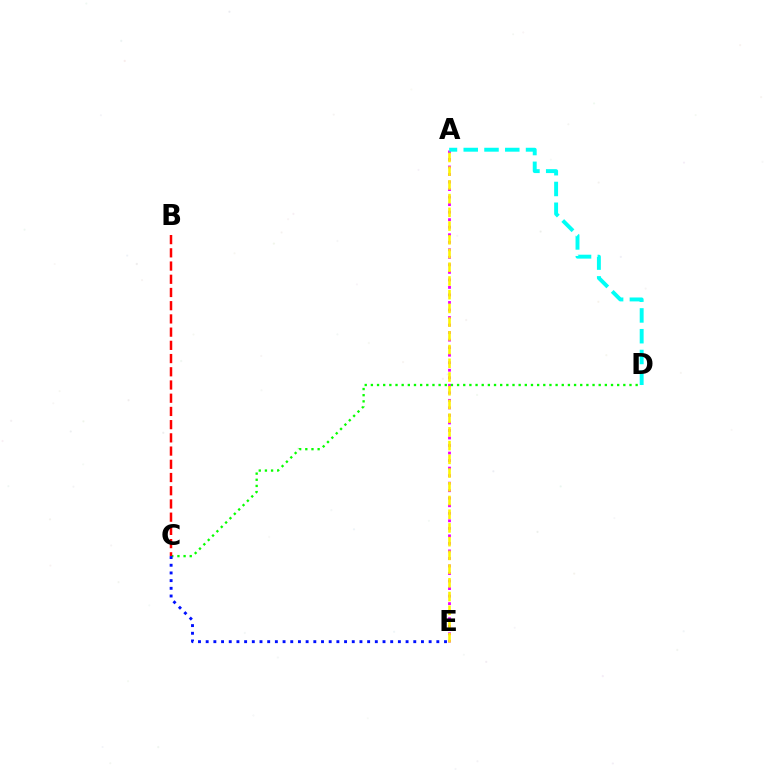{('A', 'E'): [{'color': '#ee00ff', 'line_style': 'dotted', 'thickness': 2.05}, {'color': '#fcf500', 'line_style': 'dashed', 'thickness': 1.86}], ('A', 'D'): [{'color': '#00fff6', 'line_style': 'dashed', 'thickness': 2.82}], ('C', 'D'): [{'color': '#08ff00', 'line_style': 'dotted', 'thickness': 1.67}], ('B', 'C'): [{'color': '#ff0000', 'line_style': 'dashed', 'thickness': 1.8}], ('C', 'E'): [{'color': '#0010ff', 'line_style': 'dotted', 'thickness': 2.09}]}